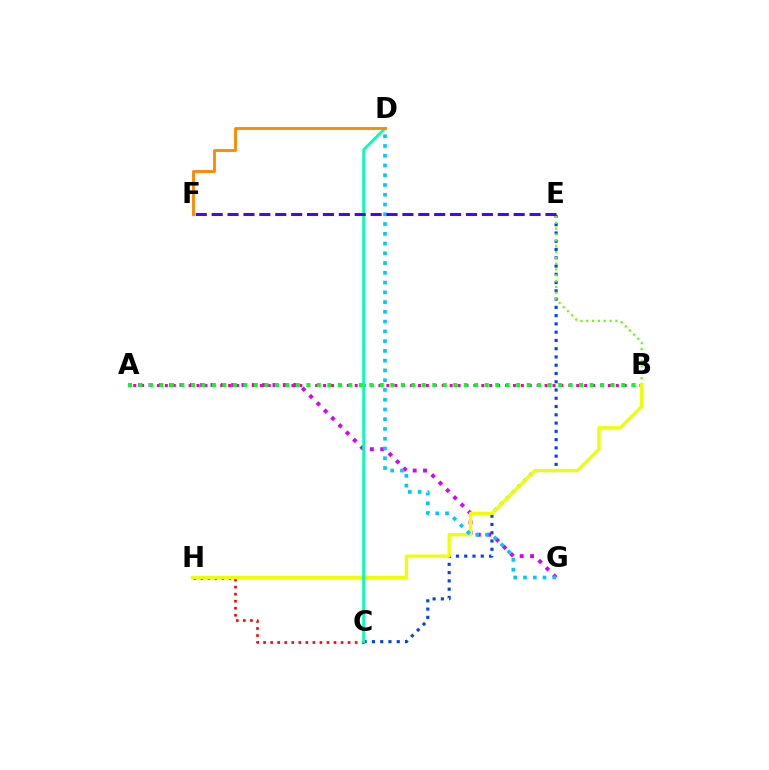{('A', 'G'): [{'color': '#d600ff', 'line_style': 'dotted', 'thickness': 2.81}], ('C', 'H'): [{'color': '#ff0000', 'line_style': 'dotted', 'thickness': 1.91}], ('A', 'B'): [{'color': '#ff00a0', 'line_style': 'dotted', 'thickness': 2.15}, {'color': '#00ff27', 'line_style': 'dotted', 'thickness': 2.85}], ('C', 'E'): [{'color': '#003fff', 'line_style': 'dotted', 'thickness': 2.25}], ('B', 'E'): [{'color': '#66ff00', 'line_style': 'dotted', 'thickness': 1.58}], ('B', 'H'): [{'color': '#eeff00', 'line_style': 'solid', 'thickness': 2.35}], ('D', 'G'): [{'color': '#00c7ff', 'line_style': 'dotted', 'thickness': 2.65}], ('C', 'D'): [{'color': '#00ffaf', 'line_style': 'solid', 'thickness': 1.96}], ('E', 'F'): [{'color': '#4f00ff', 'line_style': 'dashed', 'thickness': 2.16}], ('D', 'F'): [{'color': '#ff8800', 'line_style': 'solid', 'thickness': 2.05}]}